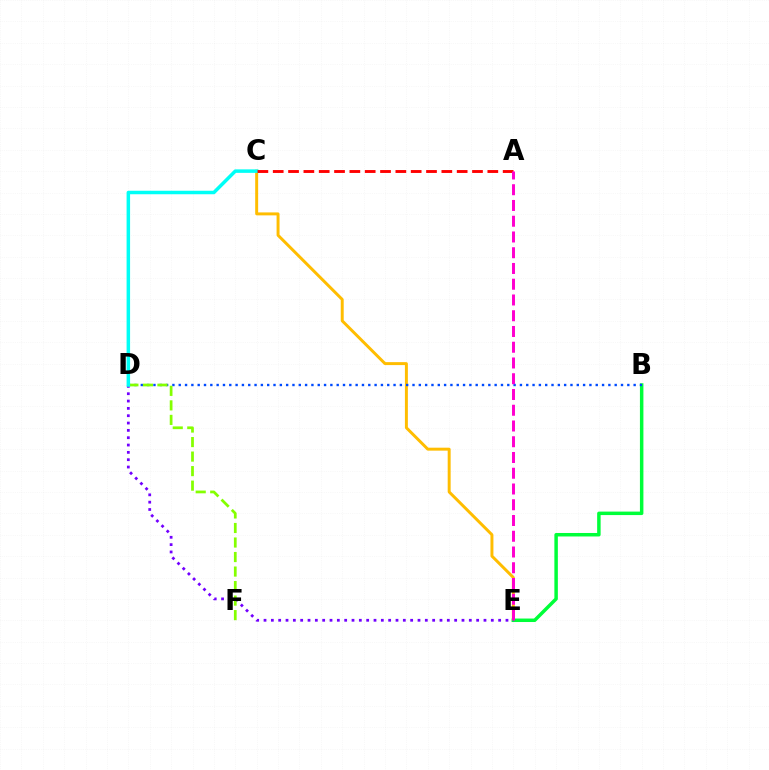{('C', 'E'): [{'color': '#ffbd00', 'line_style': 'solid', 'thickness': 2.13}], ('B', 'E'): [{'color': '#00ff39', 'line_style': 'solid', 'thickness': 2.51}], ('B', 'D'): [{'color': '#004bff', 'line_style': 'dotted', 'thickness': 1.72}], ('D', 'E'): [{'color': '#7200ff', 'line_style': 'dotted', 'thickness': 1.99}], ('D', 'F'): [{'color': '#84ff00', 'line_style': 'dashed', 'thickness': 1.97}], ('C', 'D'): [{'color': '#00fff6', 'line_style': 'solid', 'thickness': 2.52}], ('A', 'C'): [{'color': '#ff0000', 'line_style': 'dashed', 'thickness': 2.08}], ('A', 'E'): [{'color': '#ff00cf', 'line_style': 'dashed', 'thickness': 2.14}]}